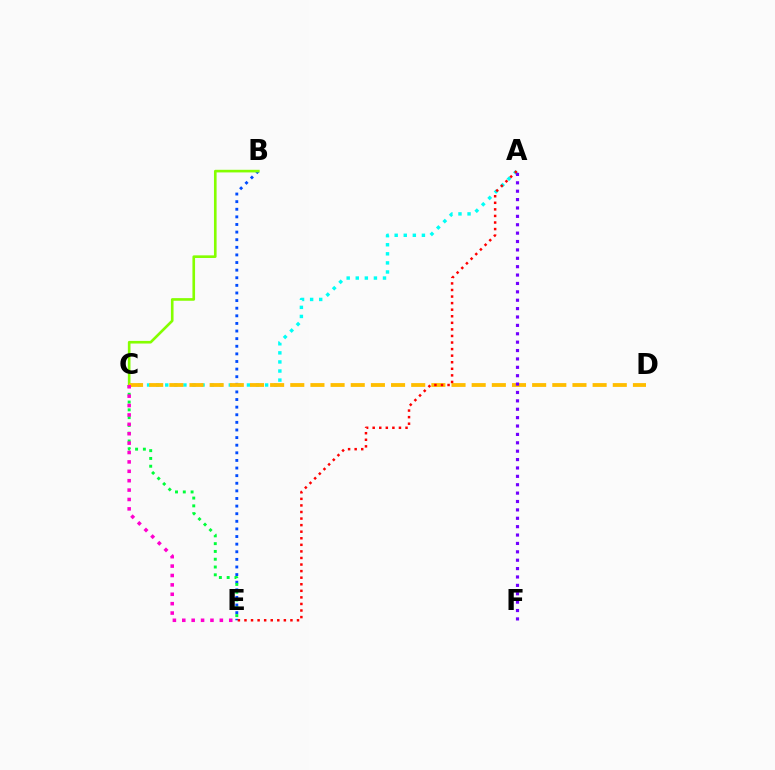{('B', 'E'): [{'color': '#004bff', 'line_style': 'dotted', 'thickness': 2.07}], ('A', 'C'): [{'color': '#00fff6', 'line_style': 'dotted', 'thickness': 2.47}], ('C', 'E'): [{'color': '#00ff39', 'line_style': 'dotted', 'thickness': 2.12}, {'color': '#ff00cf', 'line_style': 'dotted', 'thickness': 2.55}], ('B', 'C'): [{'color': '#84ff00', 'line_style': 'solid', 'thickness': 1.9}], ('C', 'D'): [{'color': '#ffbd00', 'line_style': 'dashed', 'thickness': 2.74}], ('A', 'F'): [{'color': '#7200ff', 'line_style': 'dotted', 'thickness': 2.28}], ('A', 'E'): [{'color': '#ff0000', 'line_style': 'dotted', 'thickness': 1.78}]}